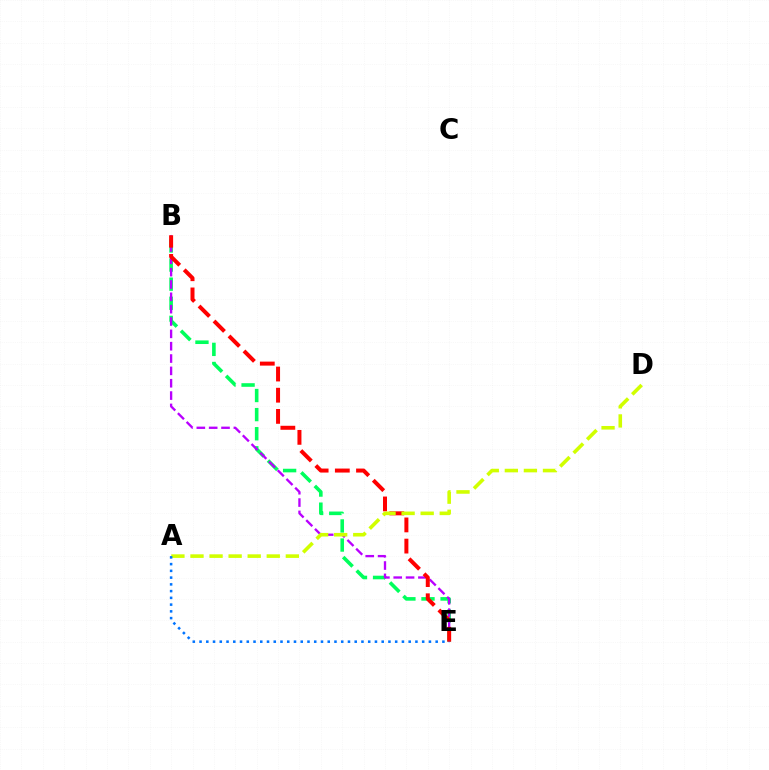{('B', 'E'): [{'color': '#00ff5c', 'line_style': 'dashed', 'thickness': 2.59}, {'color': '#b900ff', 'line_style': 'dashed', 'thickness': 1.68}, {'color': '#ff0000', 'line_style': 'dashed', 'thickness': 2.88}], ('A', 'D'): [{'color': '#d1ff00', 'line_style': 'dashed', 'thickness': 2.59}], ('A', 'E'): [{'color': '#0074ff', 'line_style': 'dotted', 'thickness': 1.83}]}